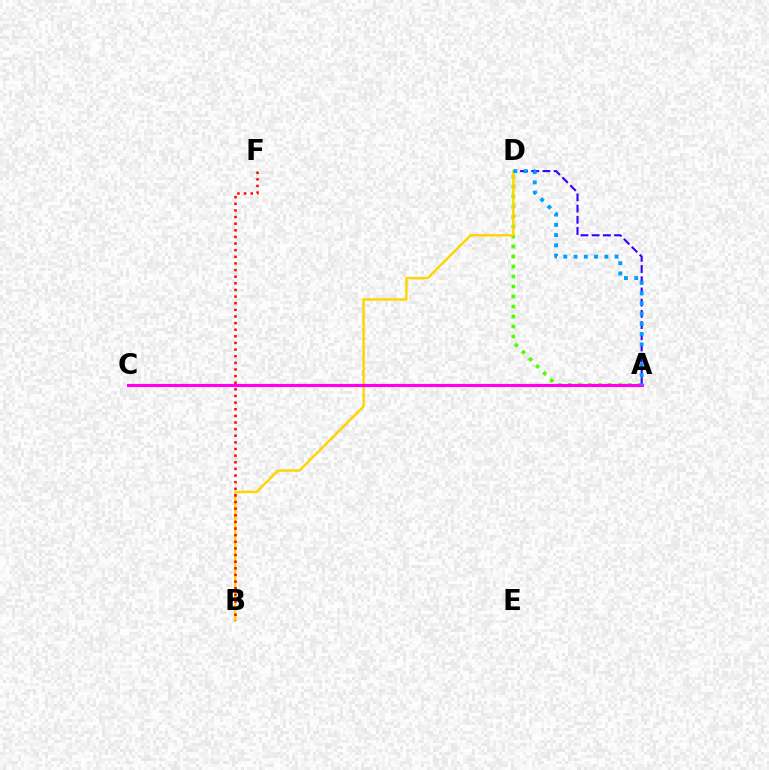{('A', 'D'): [{'color': '#4fff00', 'line_style': 'dotted', 'thickness': 2.72}, {'color': '#3700ff', 'line_style': 'dashed', 'thickness': 1.52}, {'color': '#009eff', 'line_style': 'dotted', 'thickness': 2.79}], ('B', 'D'): [{'color': '#ffd500', 'line_style': 'solid', 'thickness': 1.75}], ('A', 'C'): [{'color': '#00ff86', 'line_style': 'dashed', 'thickness': 1.51}, {'color': '#ff00ed', 'line_style': 'solid', 'thickness': 2.24}], ('B', 'F'): [{'color': '#ff0000', 'line_style': 'dotted', 'thickness': 1.8}]}